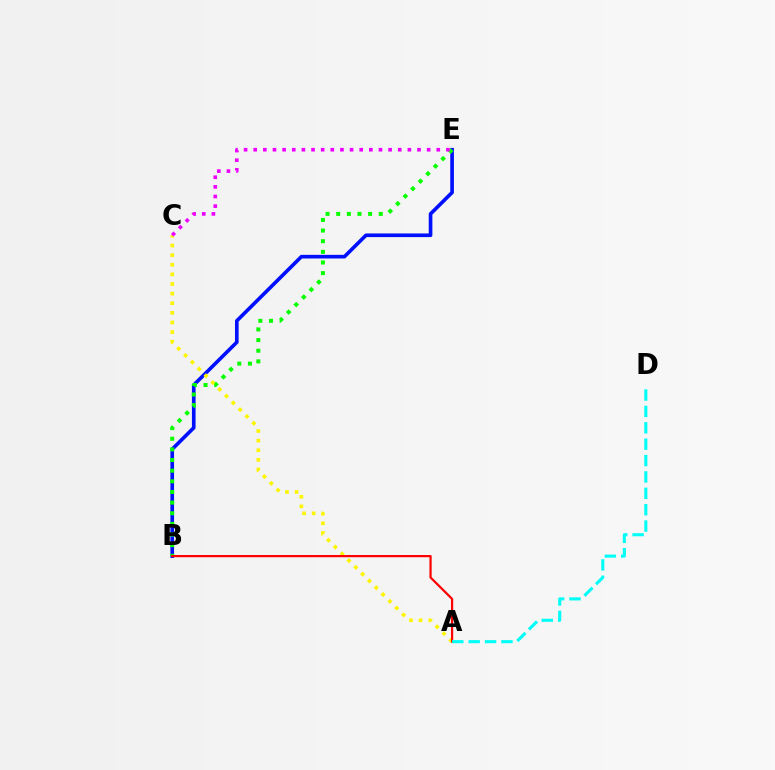{('B', 'E'): [{'color': '#0010ff', 'line_style': 'solid', 'thickness': 2.62}, {'color': '#08ff00', 'line_style': 'dotted', 'thickness': 2.89}], ('A', 'C'): [{'color': '#fcf500', 'line_style': 'dotted', 'thickness': 2.61}], ('A', 'B'): [{'color': '#ff0000', 'line_style': 'solid', 'thickness': 1.6}], ('A', 'D'): [{'color': '#00fff6', 'line_style': 'dashed', 'thickness': 2.23}], ('C', 'E'): [{'color': '#ee00ff', 'line_style': 'dotted', 'thickness': 2.62}]}